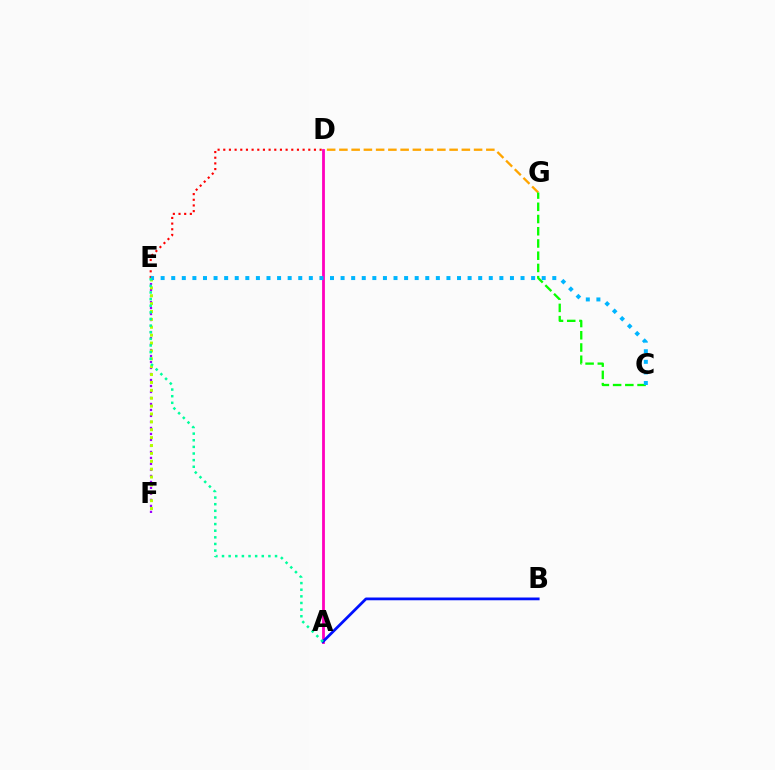{('D', 'G'): [{'color': '#ffa500', 'line_style': 'dashed', 'thickness': 1.66}], ('D', 'E'): [{'color': '#ff0000', 'line_style': 'dotted', 'thickness': 1.54}], ('A', 'D'): [{'color': '#ff00bd', 'line_style': 'solid', 'thickness': 2.02}], ('E', 'F'): [{'color': '#9b00ff', 'line_style': 'dotted', 'thickness': 1.63}, {'color': '#b3ff00', 'line_style': 'dotted', 'thickness': 2.14}], ('C', 'G'): [{'color': '#08ff00', 'line_style': 'dashed', 'thickness': 1.66}], ('C', 'E'): [{'color': '#00b5ff', 'line_style': 'dotted', 'thickness': 2.88}], ('A', 'B'): [{'color': '#0010ff', 'line_style': 'solid', 'thickness': 1.99}], ('A', 'E'): [{'color': '#00ff9d', 'line_style': 'dotted', 'thickness': 1.8}]}